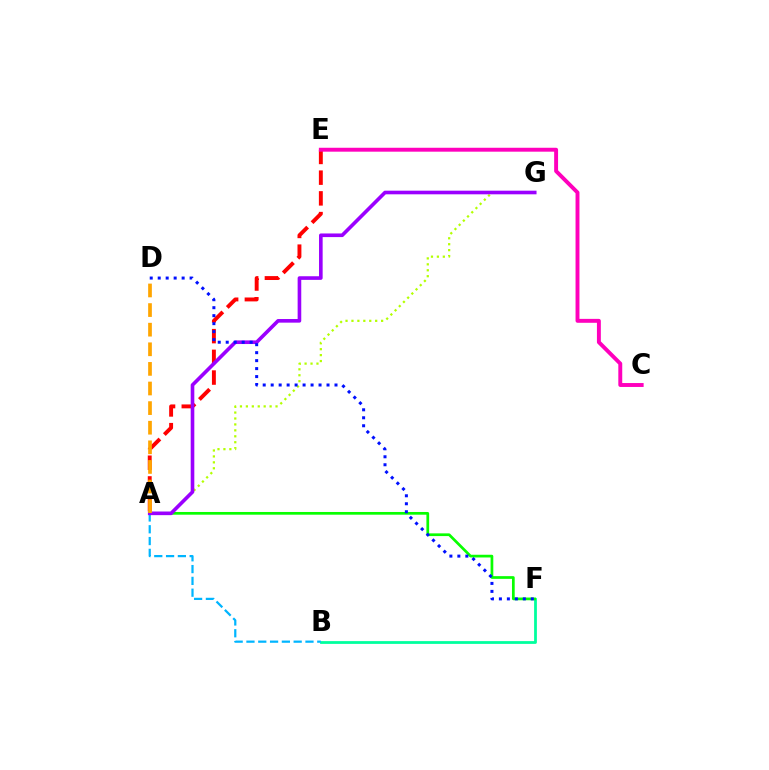{('B', 'F'): [{'color': '#00ff9d', 'line_style': 'solid', 'thickness': 2.0}], ('A', 'B'): [{'color': '#00b5ff', 'line_style': 'dashed', 'thickness': 1.6}], ('A', 'G'): [{'color': '#b3ff00', 'line_style': 'dotted', 'thickness': 1.61}, {'color': '#9b00ff', 'line_style': 'solid', 'thickness': 2.61}], ('A', 'E'): [{'color': '#ff0000', 'line_style': 'dashed', 'thickness': 2.81}], ('A', 'F'): [{'color': '#08ff00', 'line_style': 'solid', 'thickness': 1.95}], ('D', 'F'): [{'color': '#0010ff', 'line_style': 'dotted', 'thickness': 2.17}], ('C', 'E'): [{'color': '#ff00bd', 'line_style': 'solid', 'thickness': 2.82}], ('A', 'D'): [{'color': '#ffa500', 'line_style': 'dashed', 'thickness': 2.66}]}